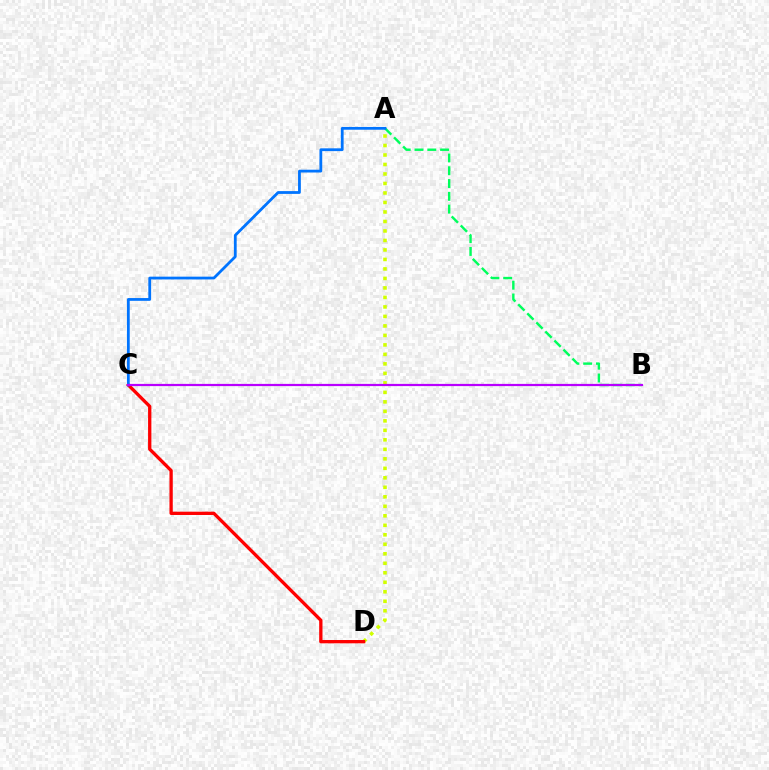{('A', 'D'): [{'color': '#d1ff00', 'line_style': 'dotted', 'thickness': 2.58}], ('C', 'D'): [{'color': '#ff0000', 'line_style': 'solid', 'thickness': 2.38}], ('A', 'B'): [{'color': '#00ff5c', 'line_style': 'dashed', 'thickness': 1.74}], ('A', 'C'): [{'color': '#0074ff', 'line_style': 'solid', 'thickness': 2.01}], ('B', 'C'): [{'color': '#b900ff', 'line_style': 'solid', 'thickness': 1.59}]}